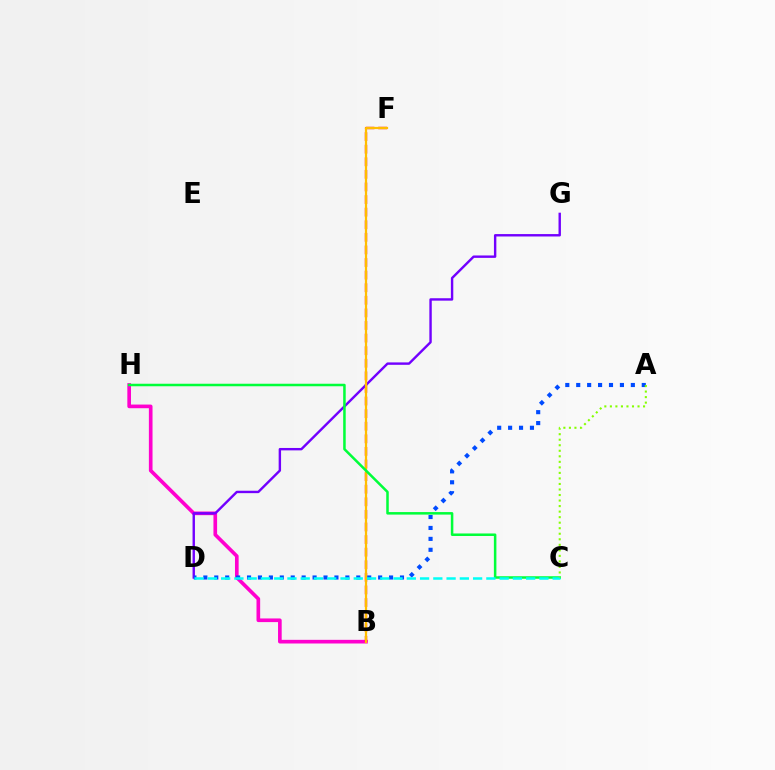{('B', 'H'): [{'color': '#ff00cf', 'line_style': 'solid', 'thickness': 2.63}], ('B', 'F'): [{'color': '#ff0000', 'line_style': 'dashed', 'thickness': 1.71}, {'color': '#ffbd00', 'line_style': 'solid', 'thickness': 1.61}], ('D', 'G'): [{'color': '#7200ff', 'line_style': 'solid', 'thickness': 1.73}], ('A', 'D'): [{'color': '#004bff', 'line_style': 'dotted', 'thickness': 2.97}], ('C', 'H'): [{'color': '#00ff39', 'line_style': 'solid', 'thickness': 1.81}], ('C', 'D'): [{'color': '#00fff6', 'line_style': 'dashed', 'thickness': 1.8}], ('A', 'C'): [{'color': '#84ff00', 'line_style': 'dotted', 'thickness': 1.5}]}